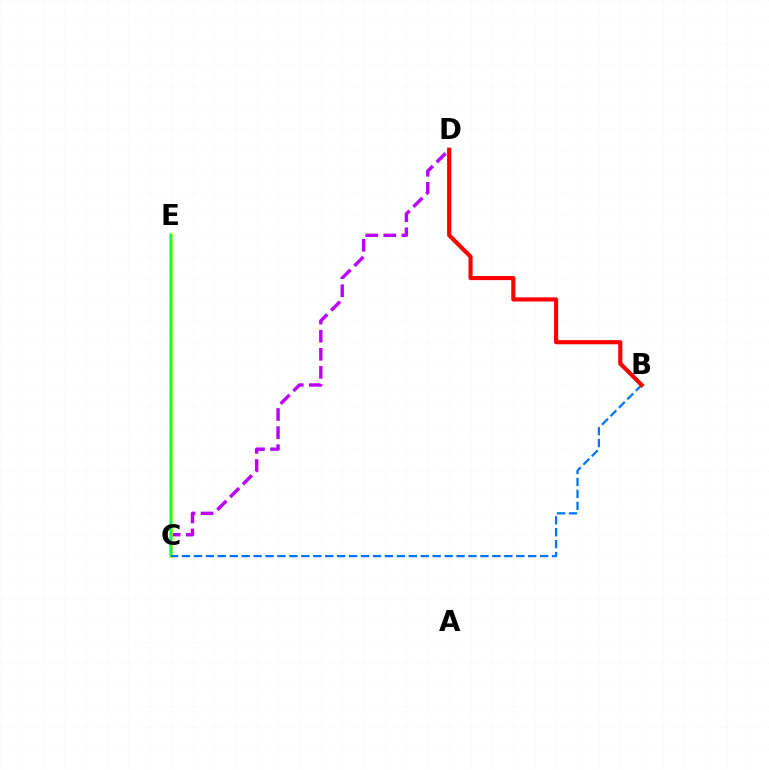{('C', 'D'): [{'color': '#b900ff', 'line_style': 'dashed', 'thickness': 2.46}], ('C', 'E'): [{'color': '#d1ff00', 'line_style': 'solid', 'thickness': 2.62}, {'color': '#00ff5c', 'line_style': 'solid', 'thickness': 1.77}], ('B', 'C'): [{'color': '#0074ff', 'line_style': 'dashed', 'thickness': 1.62}], ('B', 'D'): [{'color': '#ff0000', 'line_style': 'solid', 'thickness': 2.97}]}